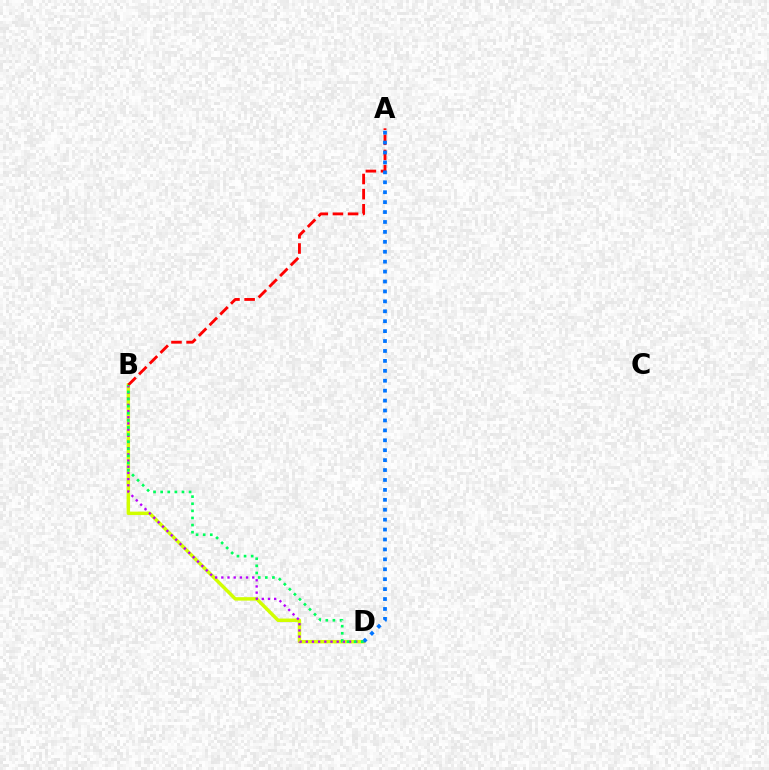{('B', 'D'): [{'color': '#d1ff00', 'line_style': 'solid', 'thickness': 2.48}, {'color': '#b900ff', 'line_style': 'dotted', 'thickness': 1.68}, {'color': '#00ff5c', 'line_style': 'dotted', 'thickness': 1.93}], ('A', 'B'): [{'color': '#ff0000', 'line_style': 'dashed', 'thickness': 2.06}], ('A', 'D'): [{'color': '#0074ff', 'line_style': 'dotted', 'thickness': 2.7}]}